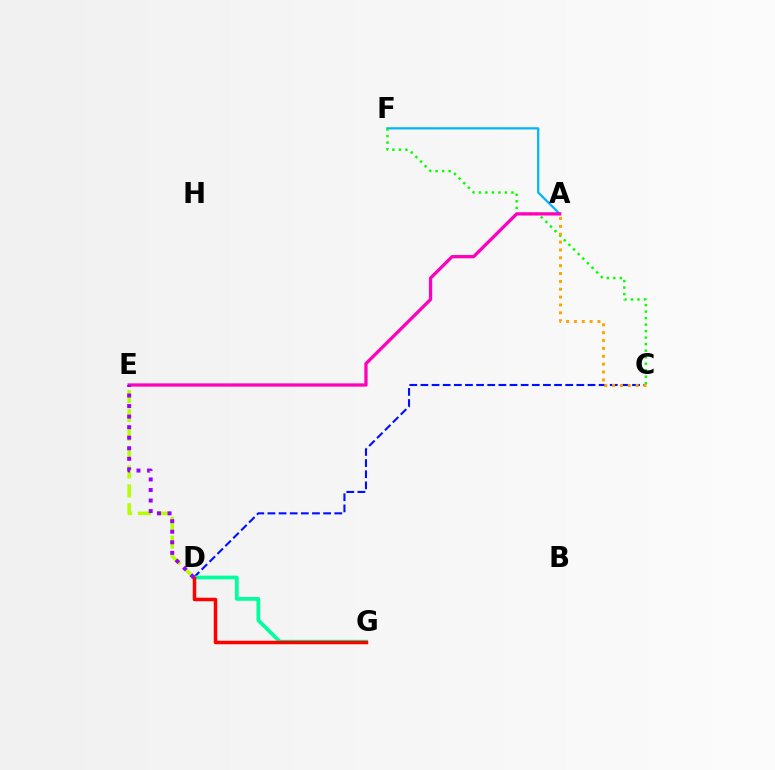{('D', 'E'): [{'color': '#b3ff00', 'line_style': 'dashed', 'thickness': 2.56}, {'color': '#9b00ff', 'line_style': 'dotted', 'thickness': 2.87}], ('A', 'F'): [{'color': '#00b5ff', 'line_style': 'solid', 'thickness': 1.61}], ('C', 'D'): [{'color': '#0010ff', 'line_style': 'dashed', 'thickness': 1.51}], ('C', 'F'): [{'color': '#08ff00', 'line_style': 'dotted', 'thickness': 1.77}], ('A', 'C'): [{'color': '#ffa500', 'line_style': 'dotted', 'thickness': 2.14}], ('D', 'G'): [{'color': '#00ff9d', 'line_style': 'solid', 'thickness': 2.7}, {'color': '#ff0000', 'line_style': 'solid', 'thickness': 2.52}], ('A', 'E'): [{'color': '#ff00bd', 'line_style': 'solid', 'thickness': 2.36}]}